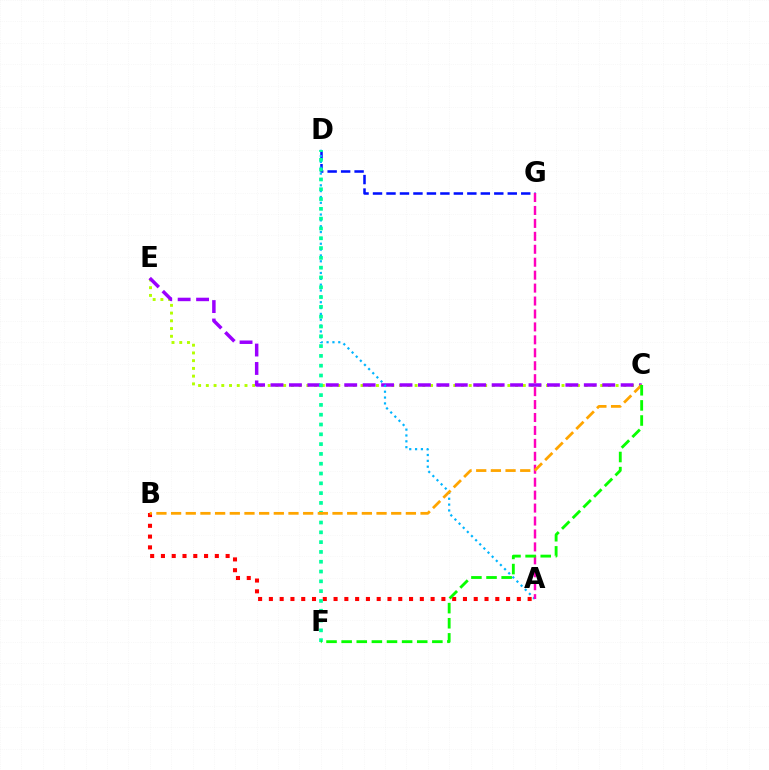{('C', 'E'): [{'color': '#b3ff00', 'line_style': 'dotted', 'thickness': 2.1}, {'color': '#9b00ff', 'line_style': 'dashed', 'thickness': 2.5}], ('D', 'G'): [{'color': '#0010ff', 'line_style': 'dashed', 'thickness': 1.83}], ('A', 'D'): [{'color': '#00b5ff', 'line_style': 'dotted', 'thickness': 1.59}], ('A', 'B'): [{'color': '#ff0000', 'line_style': 'dotted', 'thickness': 2.93}], ('A', 'G'): [{'color': '#ff00bd', 'line_style': 'dashed', 'thickness': 1.76}], ('D', 'F'): [{'color': '#00ff9d', 'line_style': 'dotted', 'thickness': 2.66}], ('B', 'C'): [{'color': '#ffa500', 'line_style': 'dashed', 'thickness': 1.99}], ('C', 'F'): [{'color': '#08ff00', 'line_style': 'dashed', 'thickness': 2.05}]}